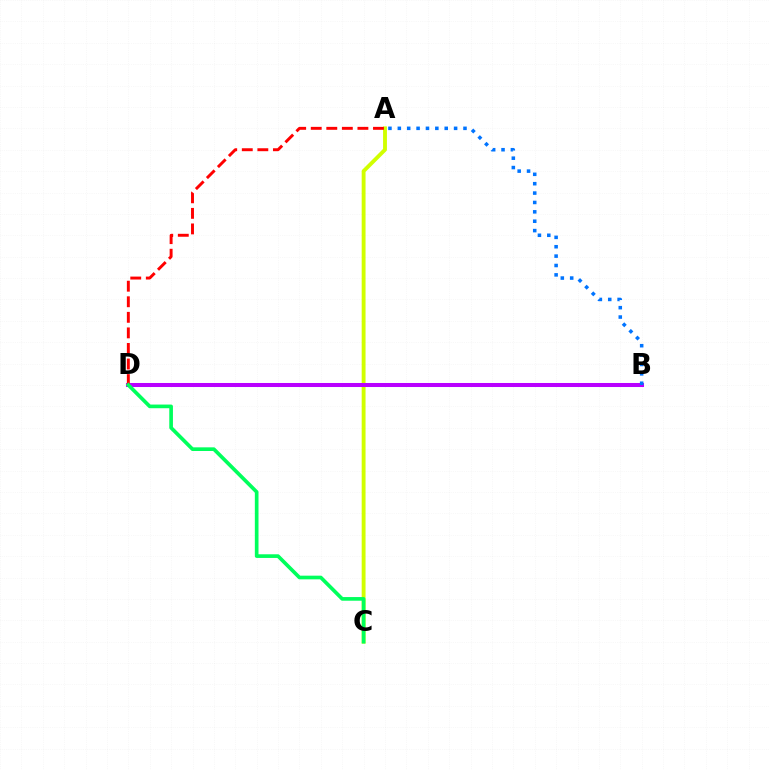{('A', 'C'): [{'color': '#d1ff00', 'line_style': 'solid', 'thickness': 2.78}], ('B', 'D'): [{'color': '#b900ff', 'line_style': 'solid', 'thickness': 2.9}], ('A', 'B'): [{'color': '#0074ff', 'line_style': 'dotted', 'thickness': 2.55}], ('A', 'D'): [{'color': '#ff0000', 'line_style': 'dashed', 'thickness': 2.11}], ('C', 'D'): [{'color': '#00ff5c', 'line_style': 'solid', 'thickness': 2.64}]}